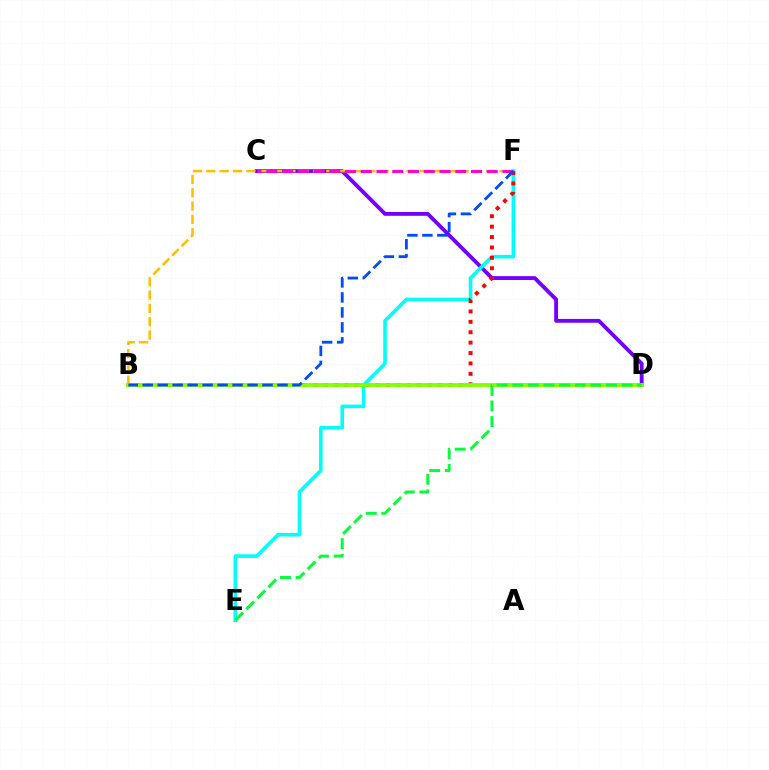{('C', 'D'): [{'color': '#7200ff', 'line_style': 'solid', 'thickness': 2.77}], ('E', 'F'): [{'color': '#00fff6', 'line_style': 'solid', 'thickness': 2.57}], ('B', 'F'): [{'color': '#ffbd00', 'line_style': 'dashed', 'thickness': 1.81}, {'color': '#ff0000', 'line_style': 'dotted', 'thickness': 2.83}, {'color': '#004bff', 'line_style': 'dashed', 'thickness': 2.03}], ('B', 'D'): [{'color': '#84ff00', 'line_style': 'solid', 'thickness': 2.76}], ('C', 'F'): [{'color': '#ff00cf', 'line_style': 'dashed', 'thickness': 2.14}], ('D', 'E'): [{'color': '#00ff39', 'line_style': 'dashed', 'thickness': 2.12}]}